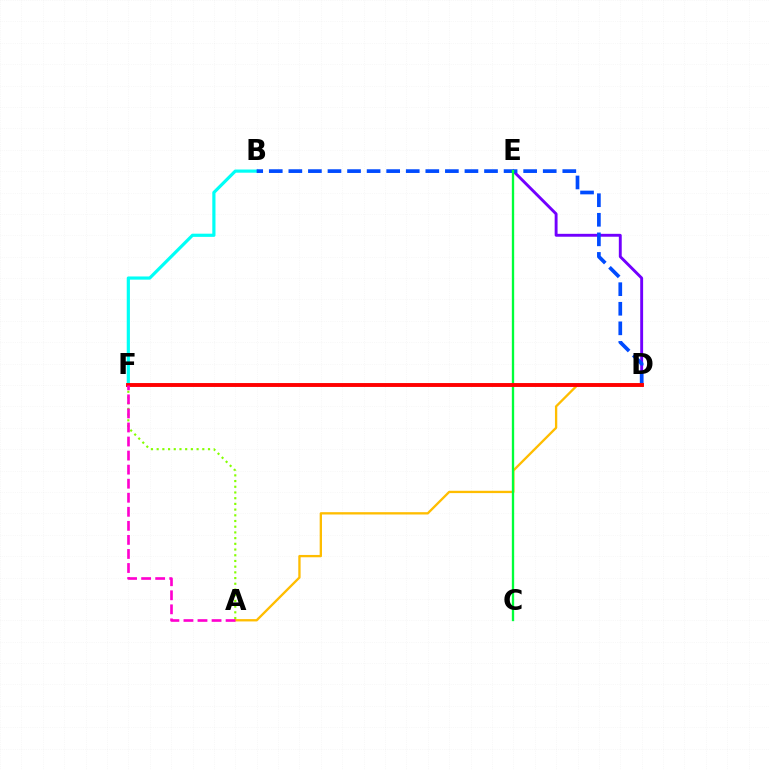{('D', 'E'): [{'color': '#7200ff', 'line_style': 'solid', 'thickness': 2.09}], ('A', 'F'): [{'color': '#84ff00', 'line_style': 'dotted', 'thickness': 1.55}, {'color': '#ff00cf', 'line_style': 'dashed', 'thickness': 1.91}], ('A', 'D'): [{'color': '#ffbd00', 'line_style': 'solid', 'thickness': 1.67}], ('B', 'F'): [{'color': '#00fff6', 'line_style': 'solid', 'thickness': 2.29}], ('B', 'D'): [{'color': '#004bff', 'line_style': 'dashed', 'thickness': 2.66}], ('C', 'E'): [{'color': '#00ff39', 'line_style': 'solid', 'thickness': 1.68}], ('D', 'F'): [{'color': '#ff0000', 'line_style': 'solid', 'thickness': 2.8}]}